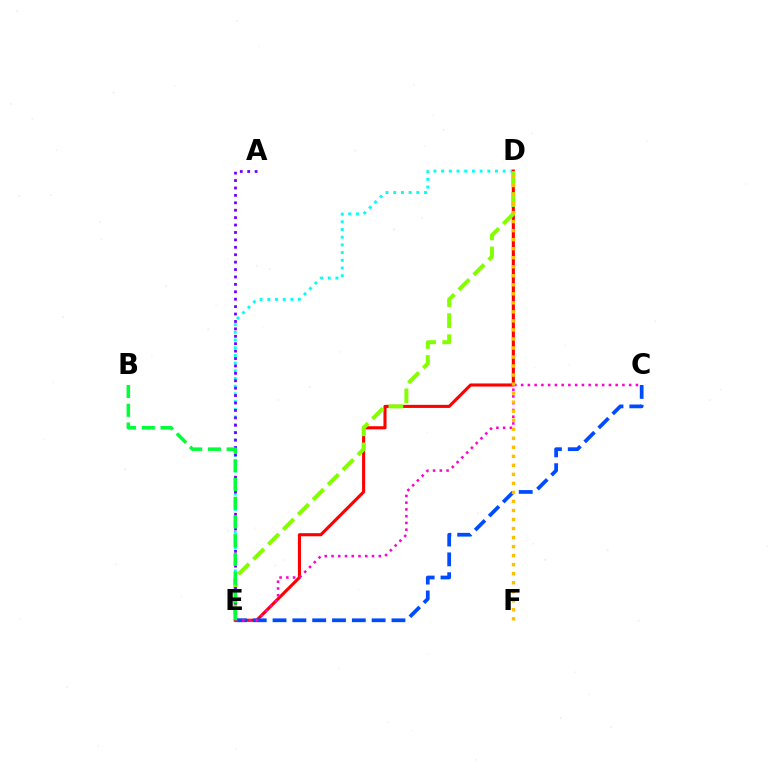{('D', 'E'): [{'color': '#00fff6', 'line_style': 'dotted', 'thickness': 2.09}, {'color': '#ff0000', 'line_style': 'solid', 'thickness': 2.23}, {'color': '#84ff00', 'line_style': 'dashed', 'thickness': 2.87}], ('C', 'E'): [{'color': '#004bff', 'line_style': 'dashed', 'thickness': 2.69}, {'color': '#ff00cf', 'line_style': 'dotted', 'thickness': 1.83}], ('A', 'E'): [{'color': '#7200ff', 'line_style': 'dotted', 'thickness': 2.01}], ('D', 'F'): [{'color': '#ffbd00', 'line_style': 'dotted', 'thickness': 2.45}], ('B', 'E'): [{'color': '#00ff39', 'line_style': 'dashed', 'thickness': 2.55}]}